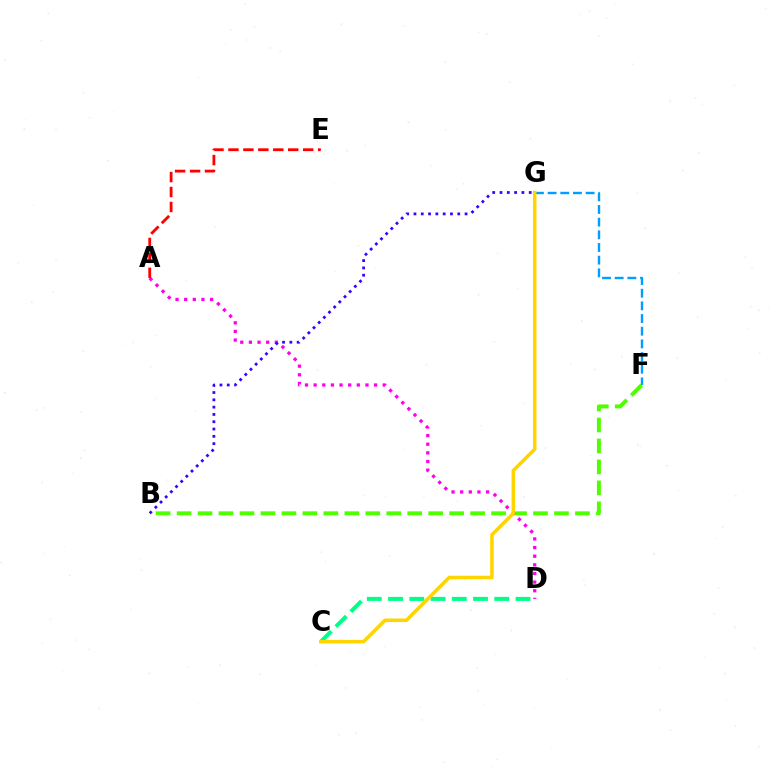{('F', 'G'): [{'color': '#009eff', 'line_style': 'dashed', 'thickness': 1.72}], ('B', 'F'): [{'color': '#4fff00', 'line_style': 'dashed', 'thickness': 2.85}], ('C', 'D'): [{'color': '#00ff86', 'line_style': 'dashed', 'thickness': 2.89}], ('A', 'D'): [{'color': '#ff00ed', 'line_style': 'dotted', 'thickness': 2.35}], ('B', 'G'): [{'color': '#3700ff', 'line_style': 'dotted', 'thickness': 1.98}], ('C', 'G'): [{'color': '#ffd500', 'line_style': 'solid', 'thickness': 2.55}], ('A', 'E'): [{'color': '#ff0000', 'line_style': 'dashed', 'thickness': 2.03}]}